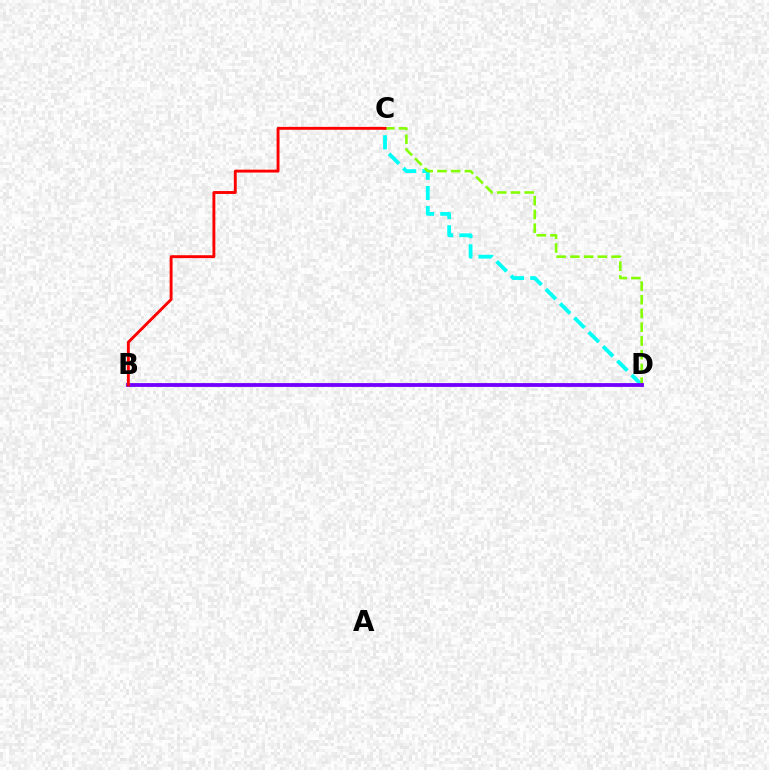{('C', 'D'): [{'color': '#00fff6', 'line_style': 'dashed', 'thickness': 2.75}, {'color': '#84ff00', 'line_style': 'dashed', 'thickness': 1.87}], ('B', 'D'): [{'color': '#7200ff', 'line_style': 'solid', 'thickness': 2.74}], ('B', 'C'): [{'color': '#ff0000', 'line_style': 'solid', 'thickness': 2.08}]}